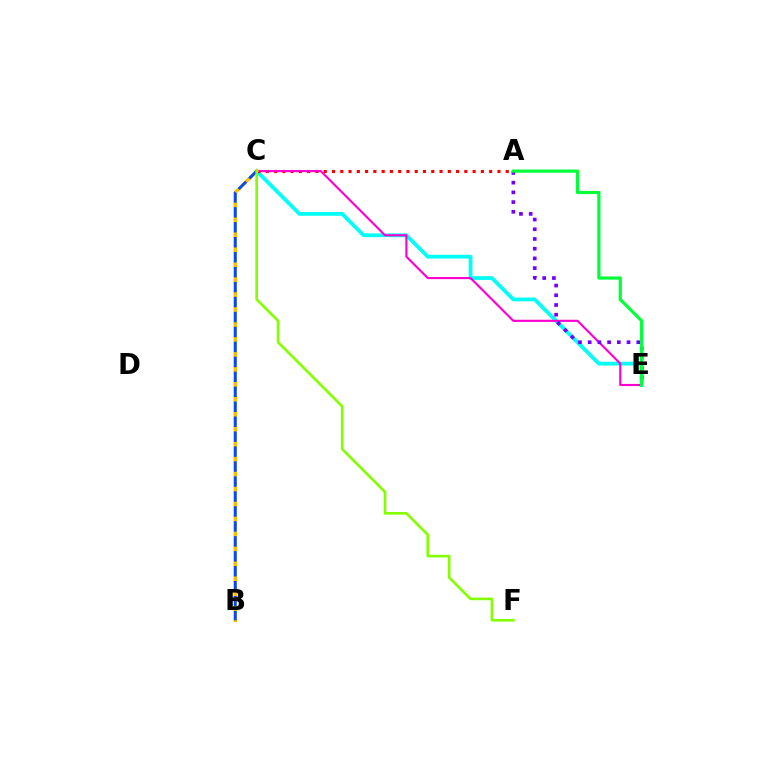{('C', 'E'): [{'color': '#00fff6', 'line_style': 'solid', 'thickness': 2.72}, {'color': '#ff00cf', 'line_style': 'solid', 'thickness': 1.54}], ('A', 'C'): [{'color': '#ff0000', 'line_style': 'dotted', 'thickness': 2.25}], ('A', 'E'): [{'color': '#7200ff', 'line_style': 'dotted', 'thickness': 2.64}, {'color': '#00ff39', 'line_style': 'solid', 'thickness': 2.3}], ('B', 'C'): [{'color': '#ffbd00', 'line_style': 'solid', 'thickness': 2.47}, {'color': '#004bff', 'line_style': 'dashed', 'thickness': 2.03}], ('C', 'F'): [{'color': '#84ff00', 'line_style': 'solid', 'thickness': 1.91}]}